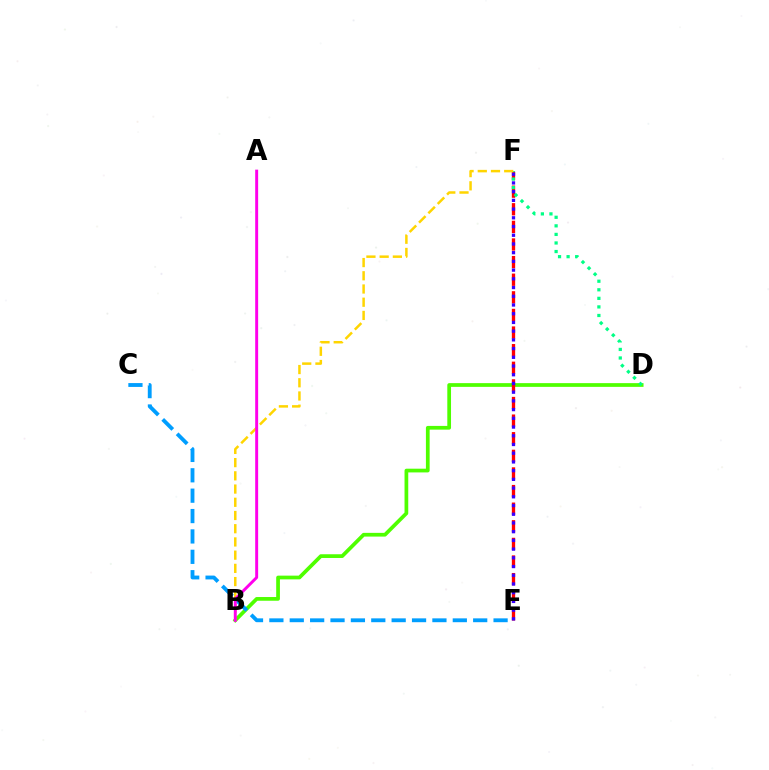{('B', 'D'): [{'color': '#4fff00', 'line_style': 'solid', 'thickness': 2.68}], ('C', 'E'): [{'color': '#009eff', 'line_style': 'dashed', 'thickness': 2.77}], ('E', 'F'): [{'color': '#ff0000', 'line_style': 'dashed', 'thickness': 2.39}, {'color': '#3700ff', 'line_style': 'dotted', 'thickness': 2.37}], ('D', 'F'): [{'color': '#00ff86', 'line_style': 'dotted', 'thickness': 2.33}], ('B', 'F'): [{'color': '#ffd500', 'line_style': 'dashed', 'thickness': 1.8}], ('A', 'B'): [{'color': '#ff00ed', 'line_style': 'solid', 'thickness': 2.12}]}